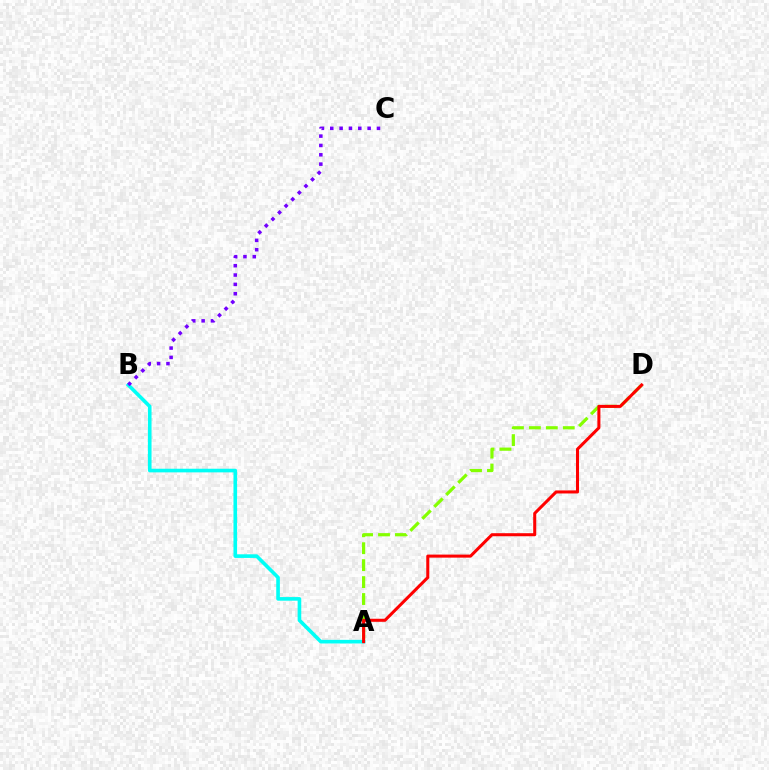{('A', 'B'): [{'color': '#00fff6', 'line_style': 'solid', 'thickness': 2.61}], ('A', 'D'): [{'color': '#84ff00', 'line_style': 'dashed', 'thickness': 2.3}, {'color': '#ff0000', 'line_style': 'solid', 'thickness': 2.19}], ('B', 'C'): [{'color': '#7200ff', 'line_style': 'dotted', 'thickness': 2.54}]}